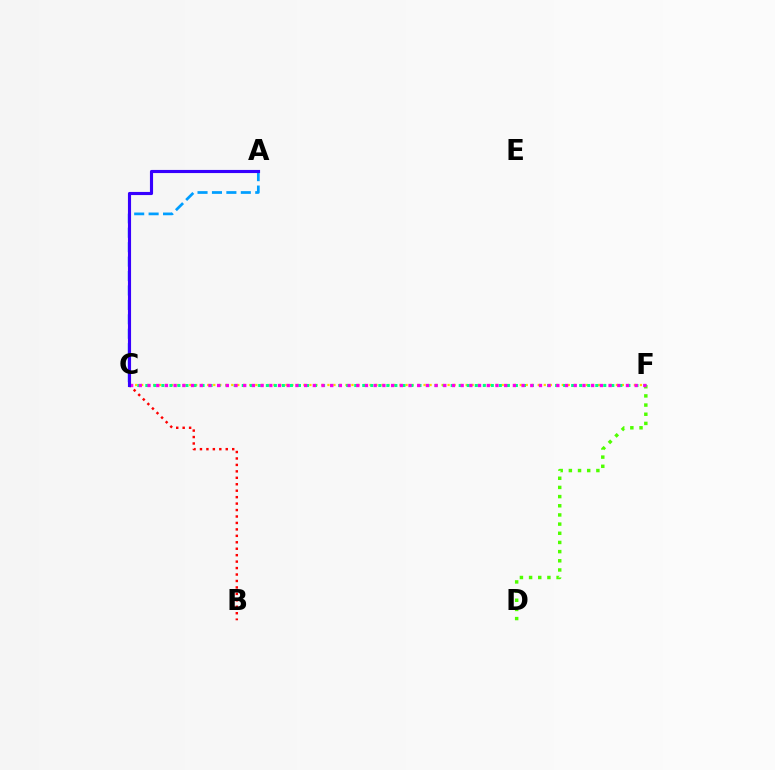{('D', 'F'): [{'color': '#4fff00', 'line_style': 'dotted', 'thickness': 2.49}], ('A', 'C'): [{'color': '#009eff', 'line_style': 'dashed', 'thickness': 1.96}, {'color': '#3700ff', 'line_style': 'solid', 'thickness': 2.25}], ('B', 'C'): [{'color': '#ff0000', 'line_style': 'dotted', 'thickness': 1.75}], ('C', 'F'): [{'color': '#ffd500', 'line_style': 'dotted', 'thickness': 1.63}, {'color': '#00ff86', 'line_style': 'dotted', 'thickness': 2.18}, {'color': '#ff00ed', 'line_style': 'dotted', 'thickness': 2.36}]}